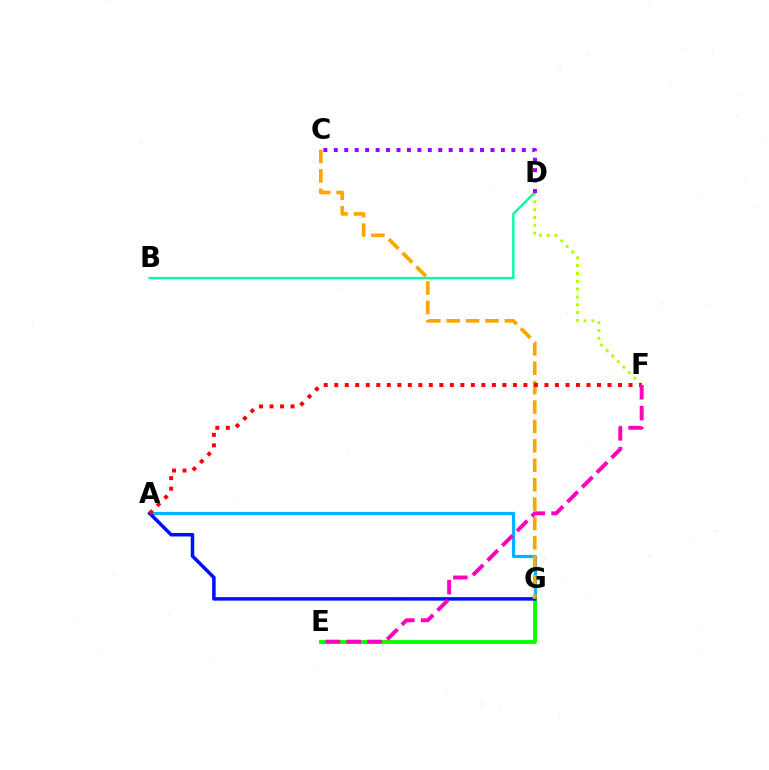{('A', 'G'): [{'color': '#00b5ff', 'line_style': 'solid', 'thickness': 2.29}, {'color': '#0010ff', 'line_style': 'solid', 'thickness': 2.54}], ('E', 'G'): [{'color': '#08ff00', 'line_style': 'solid', 'thickness': 2.79}], ('D', 'F'): [{'color': '#b3ff00', 'line_style': 'dotted', 'thickness': 2.13}], ('B', 'D'): [{'color': '#00ff9d', 'line_style': 'solid', 'thickness': 1.73}], ('C', 'D'): [{'color': '#9b00ff', 'line_style': 'dotted', 'thickness': 2.84}], ('C', 'G'): [{'color': '#ffa500', 'line_style': 'dashed', 'thickness': 2.64}], ('A', 'F'): [{'color': '#ff0000', 'line_style': 'dotted', 'thickness': 2.86}], ('E', 'F'): [{'color': '#ff00bd', 'line_style': 'dashed', 'thickness': 2.83}]}